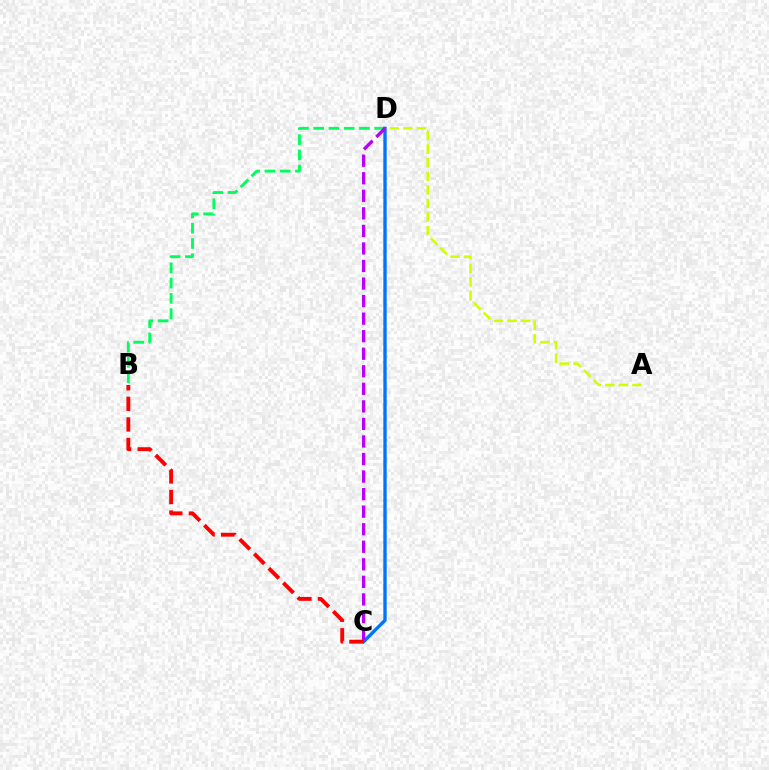{('A', 'D'): [{'color': '#d1ff00', 'line_style': 'dashed', 'thickness': 1.84}], ('B', 'D'): [{'color': '#00ff5c', 'line_style': 'dashed', 'thickness': 2.07}], ('C', 'D'): [{'color': '#0074ff', 'line_style': 'solid', 'thickness': 2.41}, {'color': '#b900ff', 'line_style': 'dashed', 'thickness': 2.38}], ('B', 'C'): [{'color': '#ff0000', 'line_style': 'dashed', 'thickness': 2.79}]}